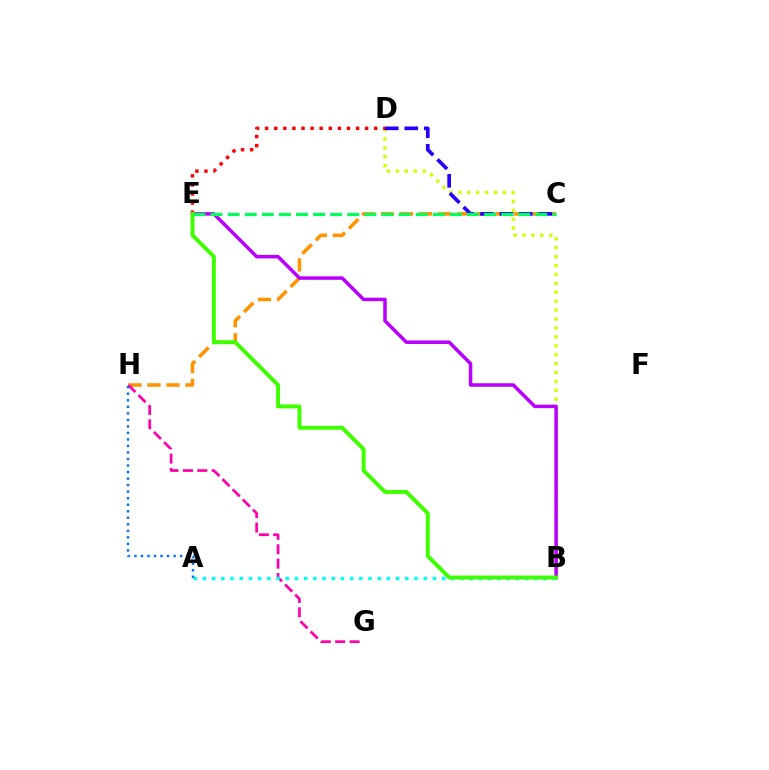{('B', 'D'): [{'color': '#d1ff00', 'line_style': 'dotted', 'thickness': 2.42}], ('C', 'H'): [{'color': '#ff9400', 'line_style': 'dashed', 'thickness': 2.58}], ('B', 'E'): [{'color': '#b900ff', 'line_style': 'solid', 'thickness': 2.53}, {'color': '#3dff00', 'line_style': 'solid', 'thickness': 2.82}], ('G', 'H'): [{'color': '#ff00ac', 'line_style': 'dashed', 'thickness': 1.95}], ('C', 'D'): [{'color': '#2500ff', 'line_style': 'dashed', 'thickness': 2.64}], ('D', 'E'): [{'color': '#ff0000', 'line_style': 'dotted', 'thickness': 2.47}], ('A', 'B'): [{'color': '#00fff6', 'line_style': 'dotted', 'thickness': 2.5}], ('C', 'E'): [{'color': '#00ff5c', 'line_style': 'dashed', 'thickness': 2.32}], ('A', 'H'): [{'color': '#0074ff', 'line_style': 'dotted', 'thickness': 1.77}]}